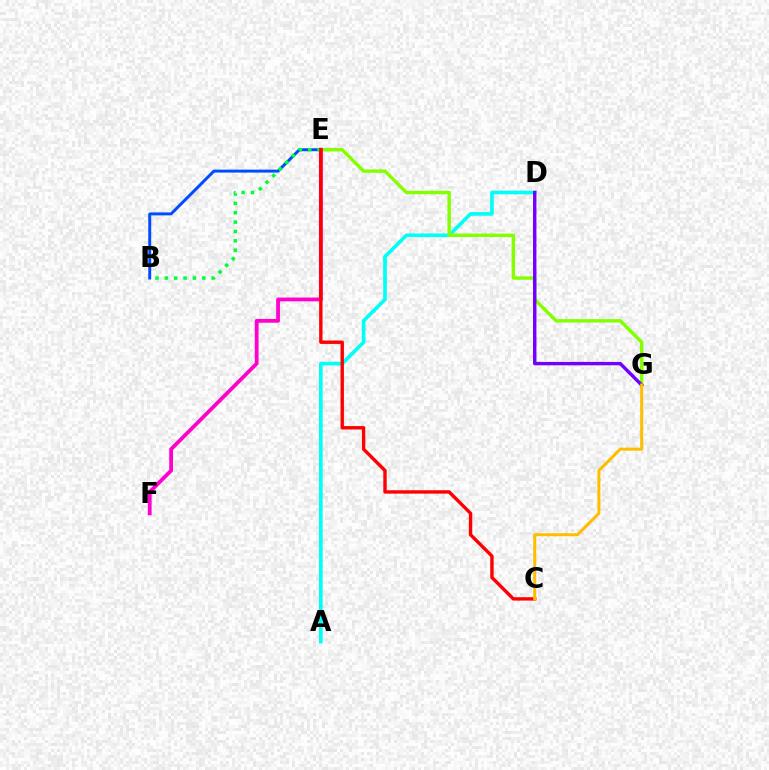{('A', 'D'): [{'color': '#00fff6', 'line_style': 'solid', 'thickness': 2.63}], ('E', 'G'): [{'color': '#84ff00', 'line_style': 'solid', 'thickness': 2.46}], ('B', 'E'): [{'color': '#004bff', 'line_style': 'solid', 'thickness': 2.12}, {'color': '#00ff39', 'line_style': 'dotted', 'thickness': 2.54}], ('E', 'F'): [{'color': '#ff00cf', 'line_style': 'solid', 'thickness': 2.73}], ('C', 'E'): [{'color': '#ff0000', 'line_style': 'solid', 'thickness': 2.44}], ('D', 'G'): [{'color': '#7200ff', 'line_style': 'solid', 'thickness': 2.45}], ('C', 'G'): [{'color': '#ffbd00', 'line_style': 'solid', 'thickness': 2.16}]}